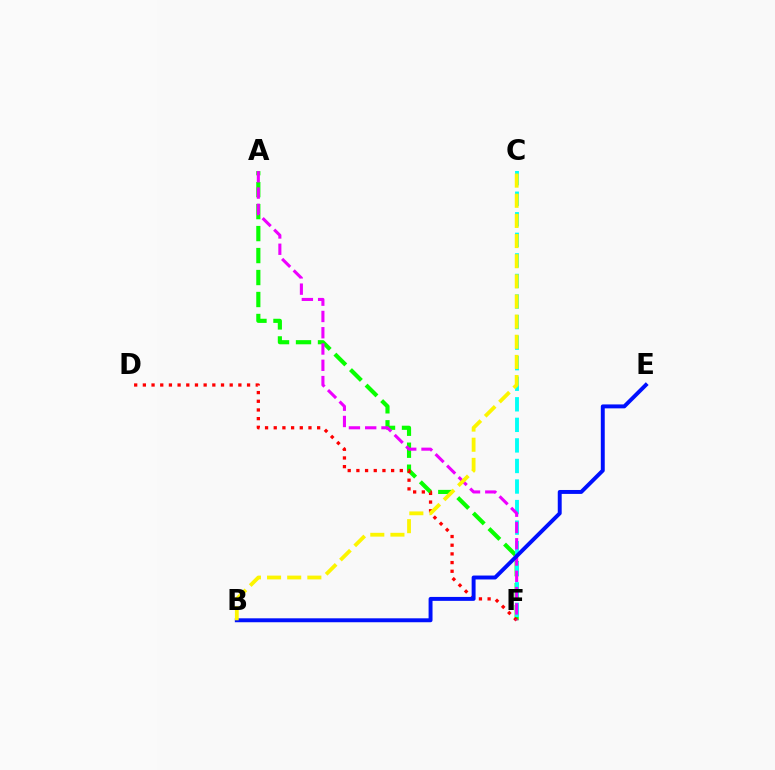{('A', 'F'): [{'color': '#08ff00', 'line_style': 'dashed', 'thickness': 2.99}, {'color': '#ee00ff', 'line_style': 'dashed', 'thickness': 2.21}], ('C', 'F'): [{'color': '#00fff6', 'line_style': 'dashed', 'thickness': 2.79}], ('D', 'F'): [{'color': '#ff0000', 'line_style': 'dotted', 'thickness': 2.36}], ('B', 'E'): [{'color': '#0010ff', 'line_style': 'solid', 'thickness': 2.83}], ('B', 'C'): [{'color': '#fcf500', 'line_style': 'dashed', 'thickness': 2.74}]}